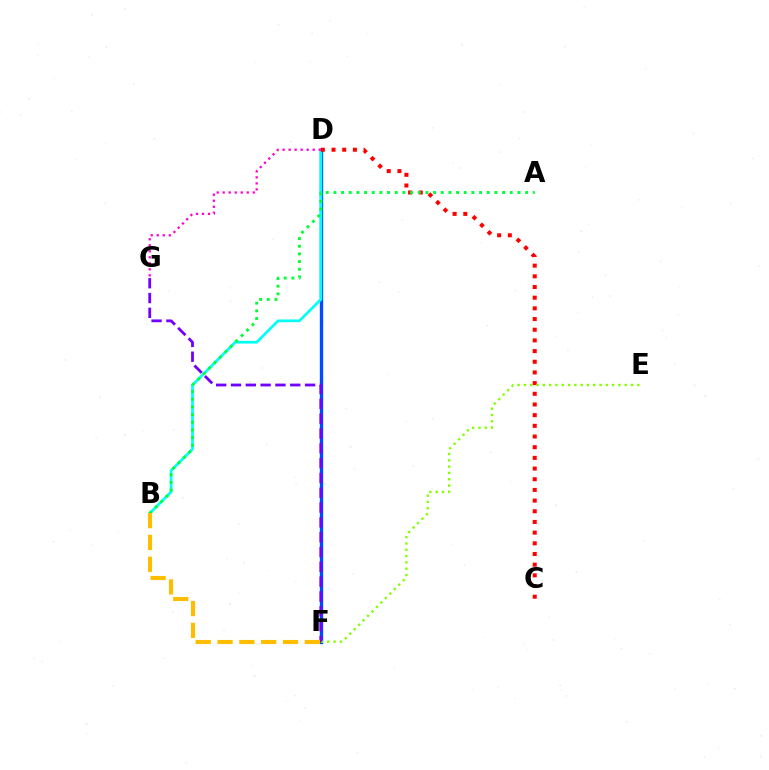{('D', 'F'): [{'color': '#004bff', 'line_style': 'solid', 'thickness': 2.41}], ('B', 'D'): [{'color': '#00fff6', 'line_style': 'solid', 'thickness': 1.95}], ('C', 'D'): [{'color': '#ff0000', 'line_style': 'dotted', 'thickness': 2.9}], ('D', 'G'): [{'color': '#ff00cf', 'line_style': 'dotted', 'thickness': 1.63}], ('A', 'B'): [{'color': '#00ff39', 'line_style': 'dotted', 'thickness': 2.08}], ('E', 'F'): [{'color': '#84ff00', 'line_style': 'dotted', 'thickness': 1.71}], ('F', 'G'): [{'color': '#7200ff', 'line_style': 'dashed', 'thickness': 2.01}], ('B', 'F'): [{'color': '#ffbd00', 'line_style': 'dashed', 'thickness': 2.96}]}